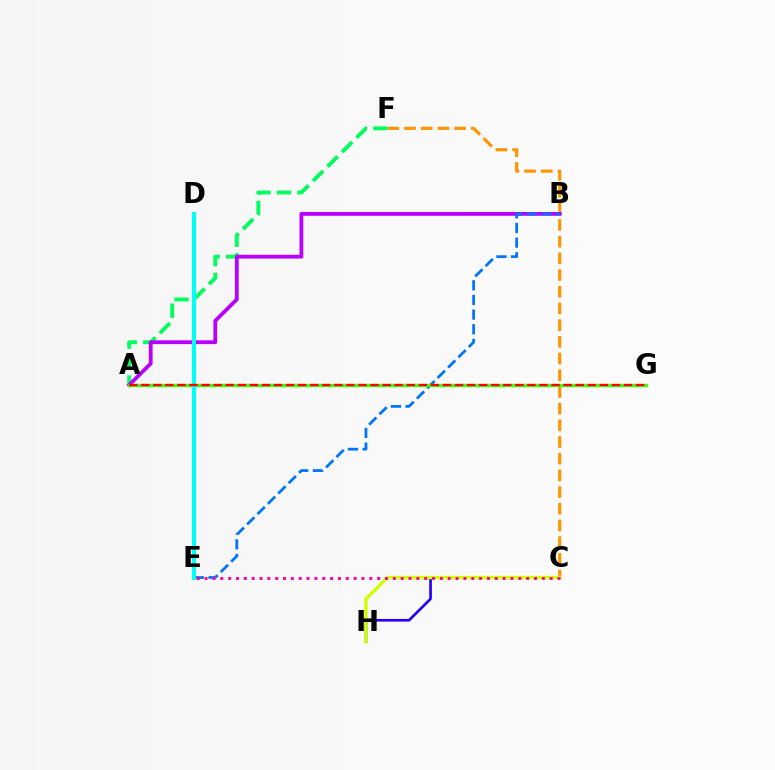{('C', 'F'): [{'color': '#ff9400', 'line_style': 'dashed', 'thickness': 2.27}], ('A', 'F'): [{'color': '#00ff5c', 'line_style': 'dashed', 'thickness': 2.78}], ('A', 'B'): [{'color': '#b900ff', 'line_style': 'solid', 'thickness': 2.74}], ('B', 'E'): [{'color': '#0074ff', 'line_style': 'dashed', 'thickness': 1.99}], ('C', 'H'): [{'color': '#2500ff', 'line_style': 'solid', 'thickness': 1.91}, {'color': '#d1ff00', 'line_style': 'solid', 'thickness': 2.4}], ('C', 'E'): [{'color': '#ff00ac', 'line_style': 'dotted', 'thickness': 2.13}], ('A', 'G'): [{'color': '#3dff00', 'line_style': 'solid', 'thickness': 2.39}, {'color': '#ff0000', 'line_style': 'dashed', 'thickness': 1.64}], ('D', 'E'): [{'color': '#00fff6', 'line_style': 'solid', 'thickness': 2.95}]}